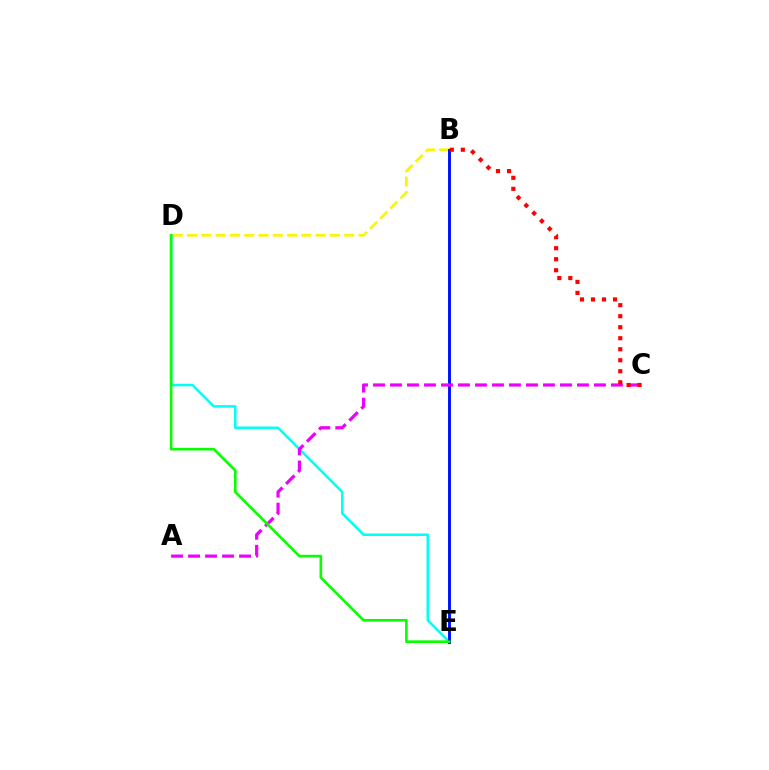{('B', 'D'): [{'color': '#fcf500', 'line_style': 'dashed', 'thickness': 1.94}], ('D', 'E'): [{'color': '#00fff6', 'line_style': 'solid', 'thickness': 1.81}, {'color': '#08ff00', 'line_style': 'solid', 'thickness': 1.9}], ('B', 'E'): [{'color': '#0010ff', 'line_style': 'solid', 'thickness': 2.11}], ('A', 'C'): [{'color': '#ee00ff', 'line_style': 'dashed', 'thickness': 2.31}], ('B', 'C'): [{'color': '#ff0000', 'line_style': 'dotted', 'thickness': 2.99}]}